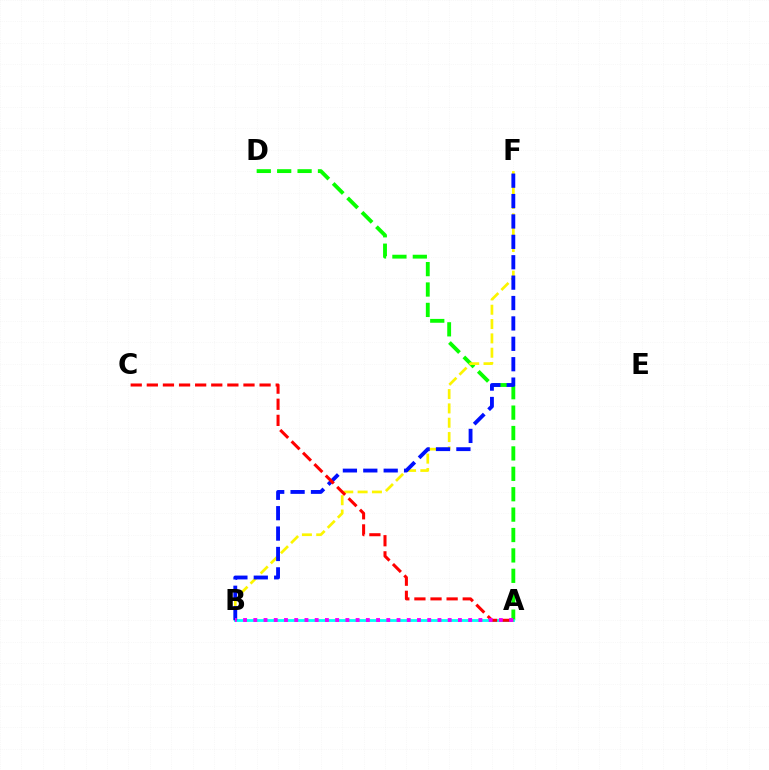{('A', 'D'): [{'color': '#08ff00', 'line_style': 'dashed', 'thickness': 2.77}], ('B', 'F'): [{'color': '#fcf500', 'line_style': 'dashed', 'thickness': 1.95}, {'color': '#0010ff', 'line_style': 'dashed', 'thickness': 2.77}], ('A', 'B'): [{'color': '#00fff6', 'line_style': 'solid', 'thickness': 2.03}, {'color': '#ee00ff', 'line_style': 'dotted', 'thickness': 2.78}], ('A', 'C'): [{'color': '#ff0000', 'line_style': 'dashed', 'thickness': 2.19}]}